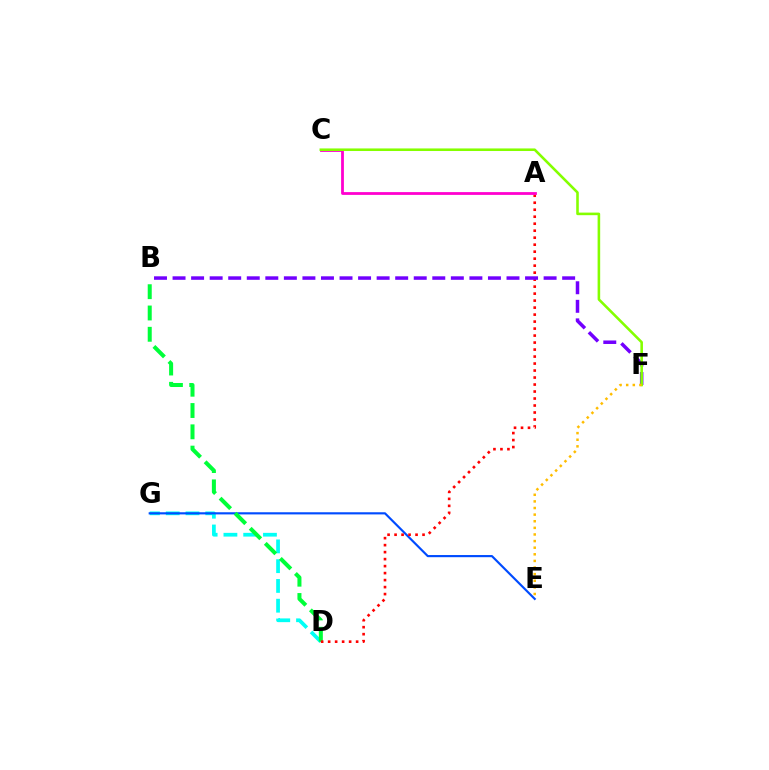{('D', 'G'): [{'color': '#00fff6', 'line_style': 'dashed', 'thickness': 2.69}], ('E', 'G'): [{'color': '#004bff', 'line_style': 'solid', 'thickness': 1.55}], ('B', 'D'): [{'color': '#00ff39', 'line_style': 'dashed', 'thickness': 2.89}], ('A', 'D'): [{'color': '#ff0000', 'line_style': 'dotted', 'thickness': 1.9}], ('B', 'F'): [{'color': '#7200ff', 'line_style': 'dashed', 'thickness': 2.52}], ('A', 'C'): [{'color': '#ff00cf', 'line_style': 'solid', 'thickness': 2.01}], ('C', 'F'): [{'color': '#84ff00', 'line_style': 'solid', 'thickness': 1.86}], ('E', 'F'): [{'color': '#ffbd00', 'line_style': 'dotted', 'thickness': 1.8}]}